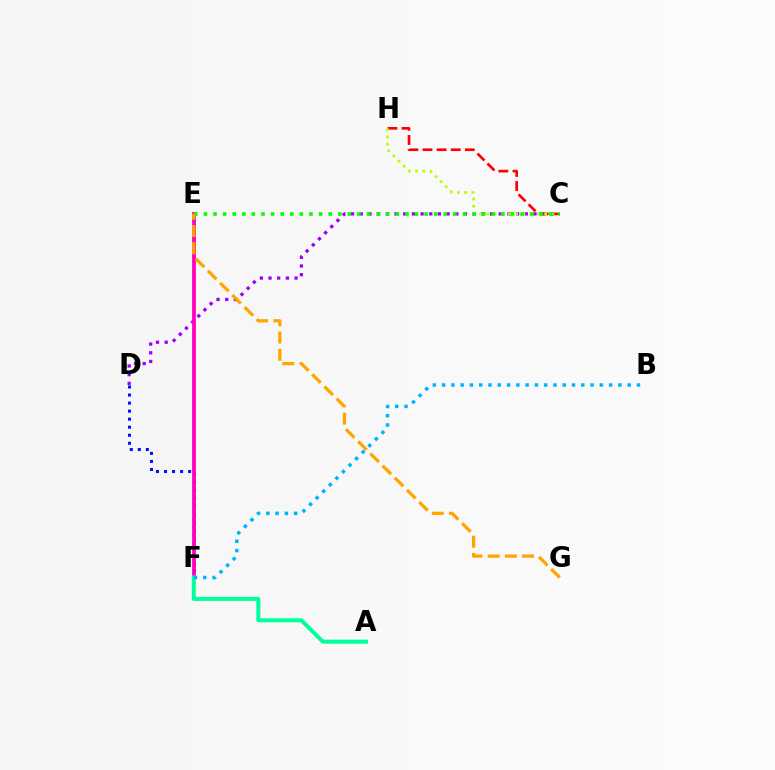{('D', 'F'): [{'color': '#0010ff', 'line_style': 'dotted', 'thickness': 2.18}], ('C', 'D'): [{'color': '#9b00ff', 'line_style': 'dotted', 'thickness': 2.36}], ('C', 'H'): [{'color': '#ff0000', 'line_style': 'dashed', 'thickness': 1.92}, {'color': '#b3ff00', 'line_style': 'dotted', 'thickness': 1.97}], ('E', 'F'): [{'color': '#ff00bd', 'line_style': 'solid', 'thickness': 2.72}], ('C', 'E'): [{'color': '#08ff00', 'line_style': 'dotted', 'thickness': 2.61}], ('E', 'G'): [{'color': '#ffa500', 'line_style': 'dashed', 'thickness': 2.34}], ('A', 'F'): [{'color': '#00ff9d', 'line_style': 'solid', 'thickness': 2.89}], ('B', 'F'): [{'color': '#00b5ff', 'line_style': 'dotted', 'thickness': 2.52}]}